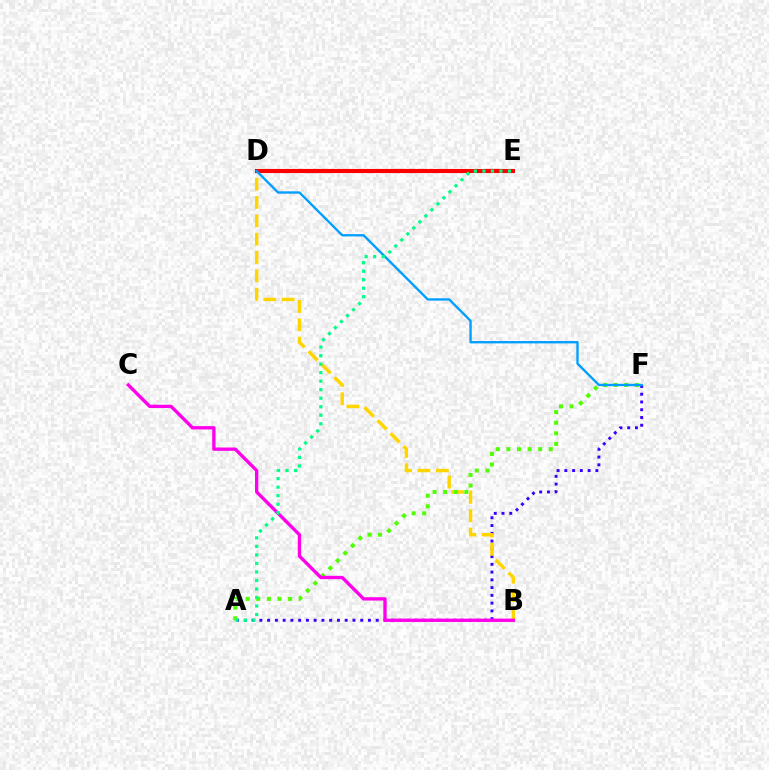{('A', 'F'): [{'color': '#3700ff', 'line_style': 'dotted', 'thickness': 2.11}, {'color': '#4fff00', 'line_style': 'dotted', 'thickness': 2.88}], ('B', 'D'): [{'color': '#ffd500', 'line_style': 'dashed', 'thickness': 2.49}], ('D', 'E'): [{'color': '#ff0000', 'line_style': 'solid', 'thickness': 2.96}], ('B', 'C'): [{'color': '#ff00ed', 'line_style': 'solid', 'thickness': 2.4}], ('D', 'F'): [{'color': '#009eff', 'line_style': 'solid', 'thickness': 1.68}], ('A', 'E'): [{'color': '#00ff86', 'line_style': 'dotted', 'thickness': 2.31}]}